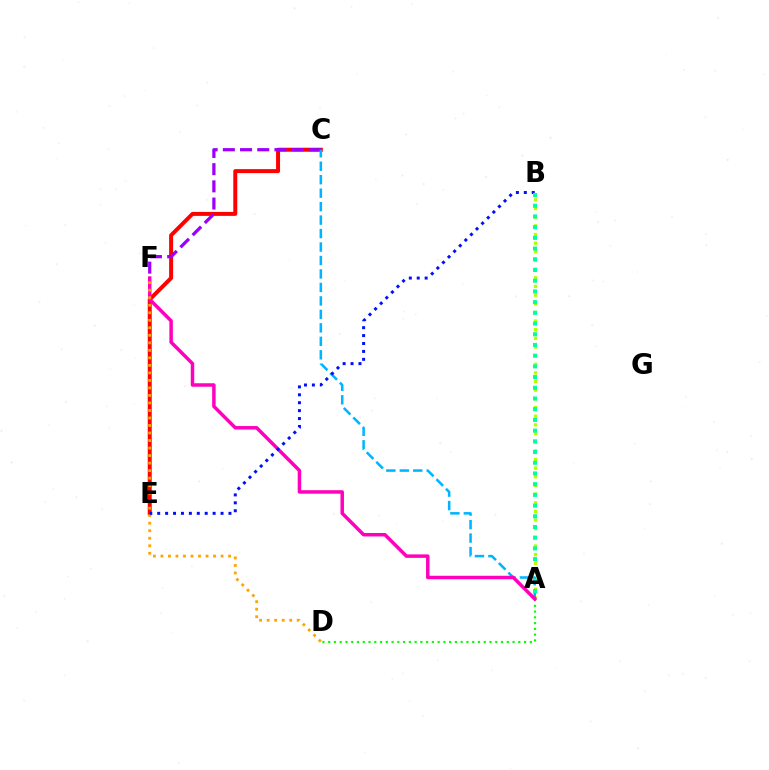{('C', 'E'): [{'color': '#ff0000', 'line_style': 'solid', 'thickness': 2.87}], ('A', 'B'): [{'color': '#b3ff00', 'line_style': 'dotted', 'thickness': 2.35}, {'color': '#00ff9d', 'line_style': 'dotted', 'thickness': 2.91}], ('C', 'F'): [{'color': '#9b00ff', 'line_style': 'dashed', 'thickness': 2.34}], ('A', 'C'): [{'color': '#00b5ff', 'line_style': 'dashed', 'thickness': 1.83}], ('A', 'D'): [{'color': '#08ff00', 'line_style': 'dotted', 'thickness': 1.57}], ('A', 'F'): [{'color': '#ff00bd', 'line_style': 'solid', 'thickness': 2.51}], ('D', 'F'): [{'color': '#ffa500', 'line_style': 'dotted', 'thickness': 2.04}], ('B', 'E'): [{'color': '#0010ff', 'line_style': 'dotted', 'thickness': 2.15}]}